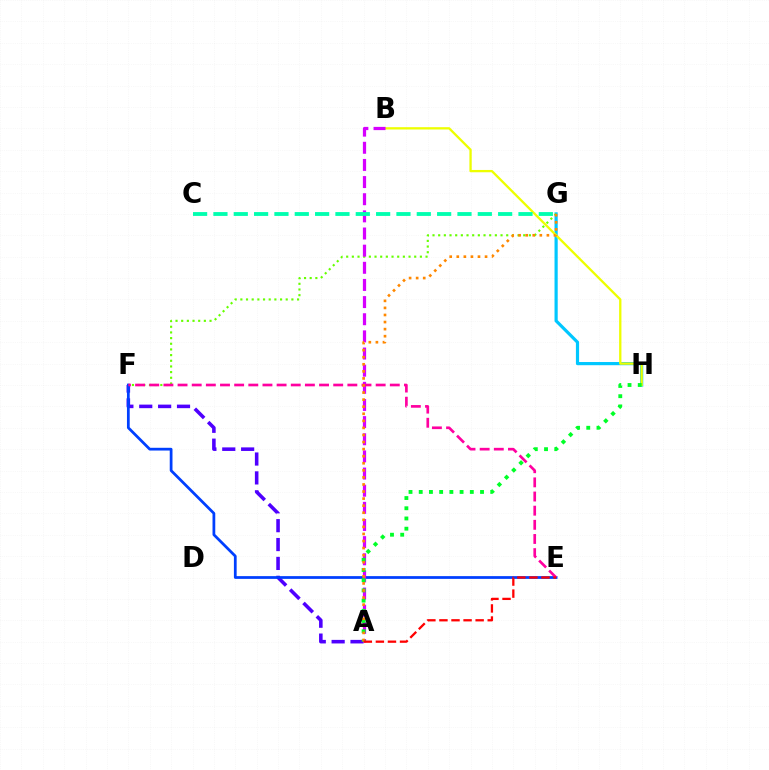{('G', 'H'): [{'color': '#00c7ff', 'line_style': 'solid', 'thickness': 2.29}], ('B', 'H'): [{'color': '#eeff00', 'line_style': 'solid', 'thickness': 1.66}], ('F', 'G'): [{'color': '#66ff00', 'line_style': 'dotted', 'thickness': 1.54}], ('A', 'F'): [{'color': '#4f00ff', 'line_style': 'dashed', 'thickness': 2.56}], ('E', 'F'): [{'color': '#003fff', 'line_style': 'solid', 'thickness': 1.98}, {'color': '#ff00a0', 'line_style': 'dashed', 'thickness': 1.92}], ('A', 'B'): [{'color': '#d600ff', 'line_style': 'dashed', 'thickness': 2.33}], ('A', 'H'): [{'color': '#00ff27', 'line_style': 'dotted', 'thickness': 2.78}], ('C', 'G'): [{'color': '#00ffaf', 'line_style': 'dashed', 'thickness': 2.76}], ('A', 'G'): [{'color': '#ff8800', 'line_style': 'dotted', 'thickness': 1.92}], ('A', 'E'): [{'color': '#ff0000', 'line_style': 'dashed', 'thickness': 1.64}]}